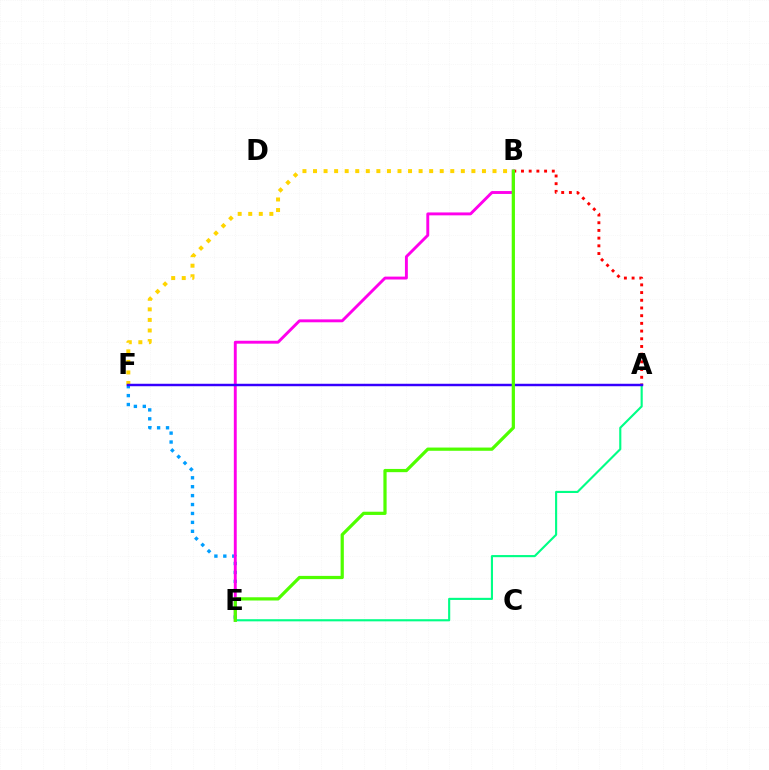{('A', 'B'): [{'color': '#ff0000', 'line_style': 'dotted', 'thickness': 2.09}], ('E', 'F'): [{'color': '#009eff', 'line_style': 'dotted', 'thickness': 2.42}], ('B', 'F'): [{'color': '#ffd500', 'line_style': 'dotted', 'thickness': 2.87}], ('B', 'E'): [{'color': '#ff00ed', 'line_style': 'solid', 'thickness': 2.09}, {'color': '#4fff00', 'line_style': 'solid', 'thickness': 2.32}], ('A', 'E'): [{'color': '#00ff86', 'line_style': 'solid', 'thickness': 1.53}], ('A', 'F'): [{'color': '#3700ff', 'line_style': 'solid', 'thickness': 1.77}]}